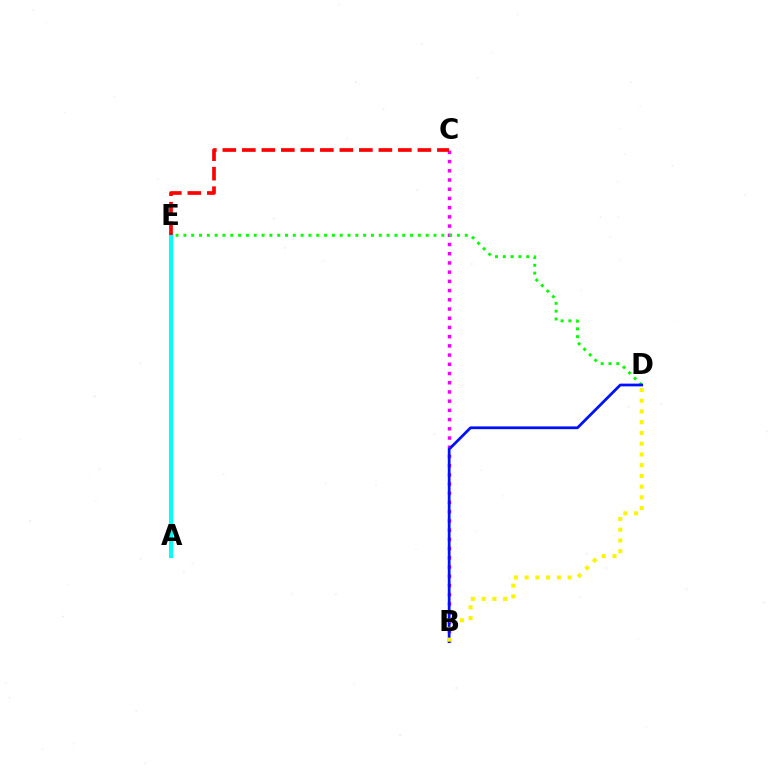{('B', 'C'): [{'color': '#ee00ff', 'line_style': 'dotted', 'thickness': 2.5}], ('D', 'E'): [{'color': '#08ff00', 'line_style': 'dotted', 'thickness': 2.12}], ('B', 'D'): [{'color': '#0010ff', 'line_style': 'solid', 'thickness': 1.98}, {'color': '#fcf500', 'line_style': 'dotted', 'thickness': 2.92}], ('A', 'E'): [{'color': '#00fff6', 'line_style': 'solid', 'thickness': 2.92}], ('C', 'E'): [{'color': '#ff0000', 'line_style': 'dashed', 'thickness': 2.65}]}